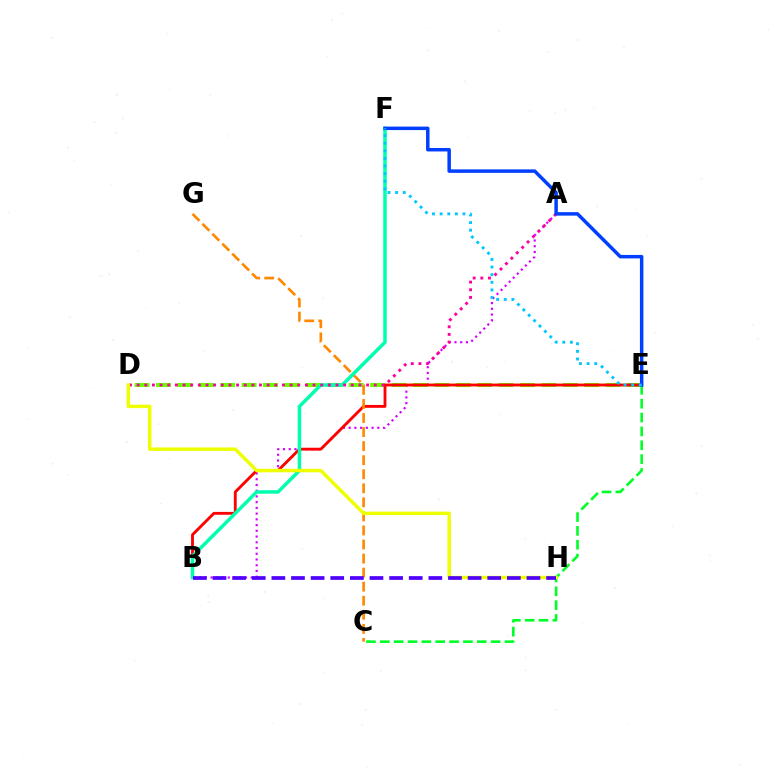{('A', 'B'): [{'color': '#d600ff', 'line_style': 'dotted', 'thickness': 1.56}], ('D', 'E'): [{'color': '#66ff00', 'line_style': 'dashed', 'thickness': 2.91}], ('B', 'E'): [{'color': '#ff0000', 'line_style': 'solid', 'thickness': 2.06}], ('C', 'E'): [{'color': '#00ff27', 'line_style': 'dashed', 'thickness': 1.88}], ('C', 'G'): [{'color': '#ff8800', 'line_style': 'dashed', 'thickness': 1.91}], ('B', 'F'): [{'color': '#00ffaf', 'line_style': 'solid', 'thickness': 2.51}], ('A', 'D'): [{'color': '#ff00a0', 'line_style': 'dotted', 'thickness': 2.08}], ('D', 'H'): [{'color': '#eeff00', 'line_style': 'solid', 'thickness': 2.47}], ('B', 'H'): [{'color': '#4f00ff', 'line_style': 'dashed', 'thickness': 2.67}], ('E', 'F'): [{'color': '#003fff', 'line_style': 'solid', 'thickness': 2.51}, {'color': '#00c7ff', 'line_style': 'dotted', 'thickness': 2.07}]}